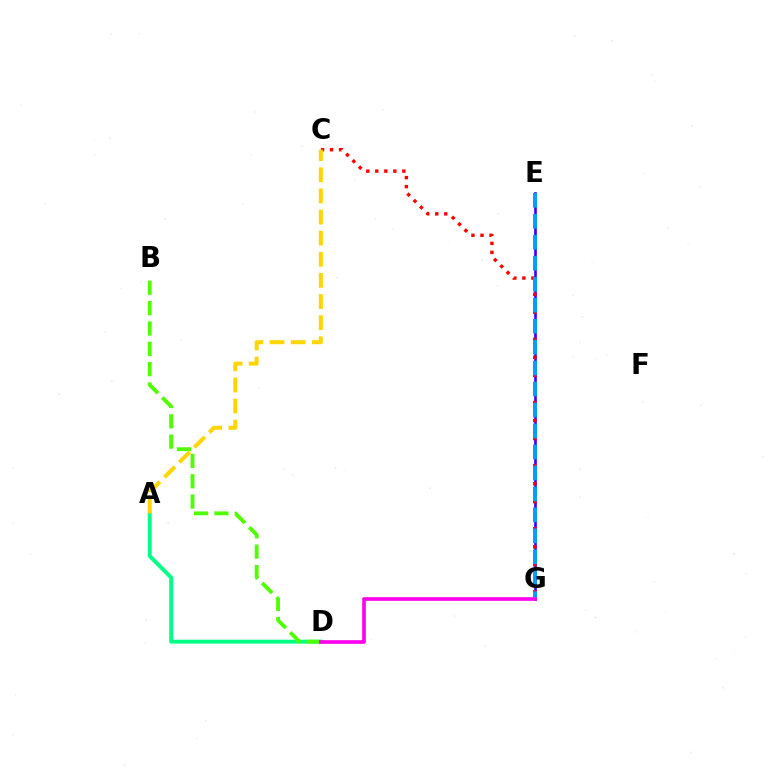{('A', 'D'): [{'color': '#00ff86', 'line_style': 'solid', 'thickness': 2.79}], ('B', 'D'): [{'color': '#4fff00', 'line_style': 'dashed', 'thickness': 2.76}], ('E', 'G'): [{'color': '#3700ff', 'line_style': 'solid', 'thickness': 1.92}, {'color': '#009eff', 'line_style': 'dashed', 'thickness': 2.85}], ('C', 'G'): [{'color': '#ff0000', 'line_style': 'dotted', 'thickness': 2.45}], ('A', 'C'): [{'color': '#ffd500', 'line_style': 'dashed', 'thickness': 2.87}], ('D', 'G'): [{'color': '#ff00ed', 'line_style': 'solid', 'thickness': 2.64}]}